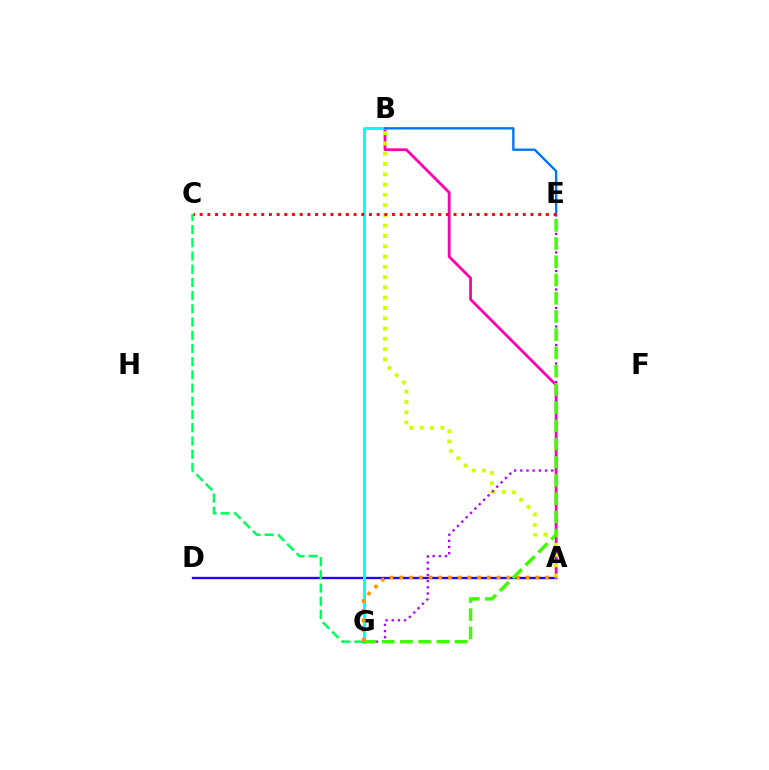{('A', 'D'): [{'color': '#2500ff', 'line_style': 'solid', 'thickness': 1.69}], ('A', 'B'): [{'color': '#ff00ac', 'line_style': 'solid', 'thickness': 2.0}, {'color': '#d1ff00', 'line_style': 'dotted', 'thickness': 2.79}], ('C', 'G'): [{'color': '#00ff5c', 'line_style': 'dashed', 'thickness': 1.79}], ('B', 'G'): [{'color': '#00fff6', 'line_style': 'solid', 'thickness': 2.19}], ('E', 'G'): [{'color': '#b900ff', 'line_style': 'dotted', 'thickness': 1.68}, {'color': '#3dff00', 'line_style': 'dashed', 'thickness': 2.48}], ('A', 'G'): [{'color': '#ff9400', 'line_style': 'dotted', 'thickness': 2.64}], ('B', 'E'): [{'color': '#0074ff', 'line_style': 'solid', 'thickness': 1.69}], ('C', 'E'): [{'color': '#ff0000', 'line_style': 'dotted', 'thickness': 2.09}]}